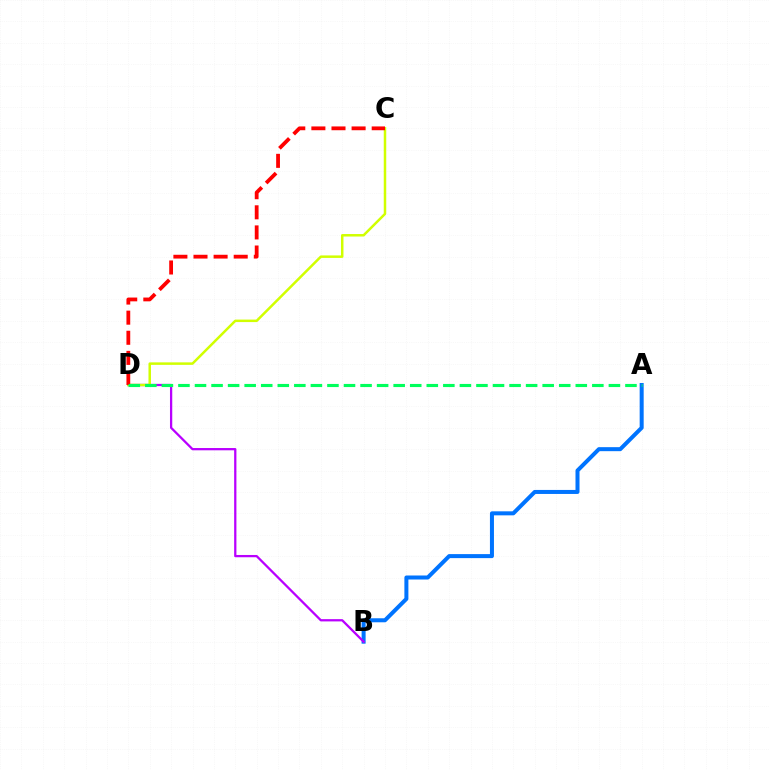{('A', 'B'): [{'color': '#0074ff', 'line_style': 'solid', 'thickness': 2.89}], ('B', 'D'): [{'color': '#b900ff', 'line_style': 'solid', 'thickness': 1.63}], ('C', 'D'): [{'color': '#d1ff00', 'line_style': 'solid', 'thickness': 1.8}, {'color': '#ff0000', 'line_style': 'dashed', 'thickness': 2.73}], ('A', 'D'): [{'color': '#00ff5c', 'line_style': 'dashed', 'thickness': 2.25}]}